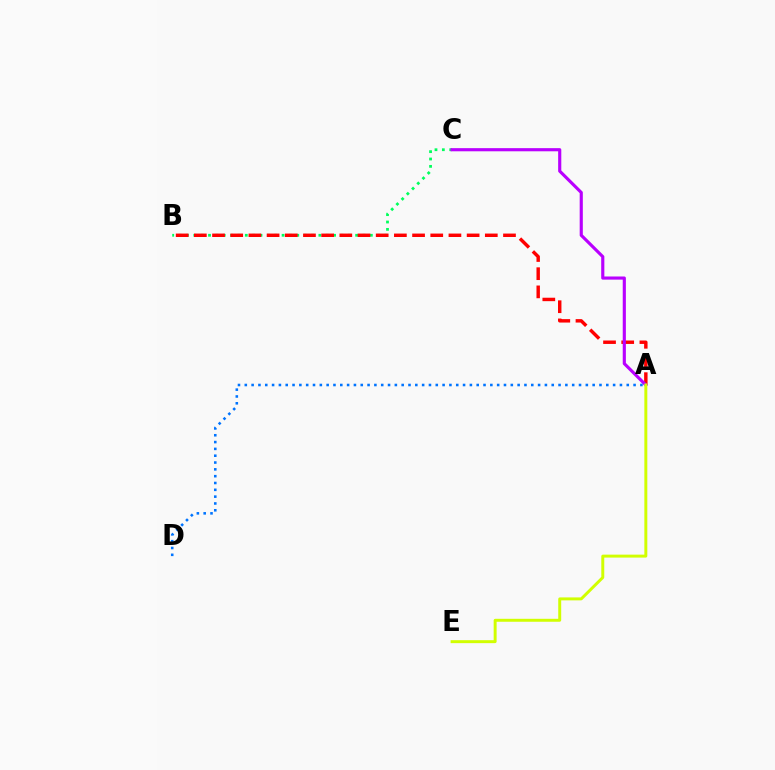{('B', 'C'): [{'color': '#00ff5c', 'line_style': 'dotted', 'thickness': 2.0}], ('A', 'B'): [{'color': '#ff0000', 'line_style': 'dashed', 'thickness': 2.47}], ('A', 'C'): [{'color': '#b900ff', 'line_style': 'solid', 'thickness': 2.26}], ('A', 'E'): [{'color': '#d1ff00', 'line_style': 'solid', 'thickness': 2.13}], ('A', 'D'): [{'color': '#0074ff', 'line_style': 'dotted', 'thickness': 1.85}]}